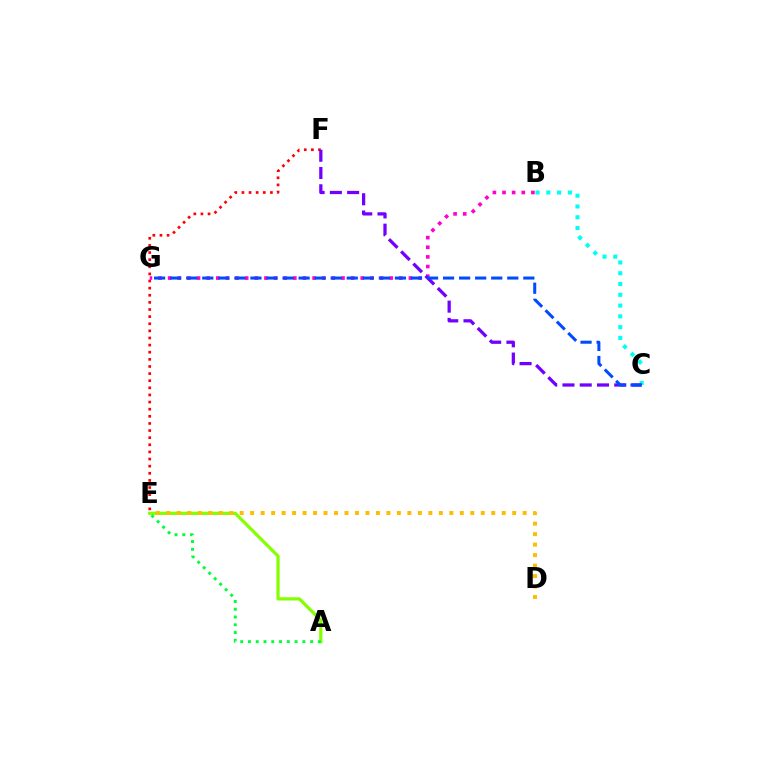{('E', 'F'): [{'color': '#ff0000', 'line_style': 'dotted', 'thickness': 1.93}], ('A', 'E'): [{'color': '#84ff00', 'line_style': 'solid', 'thickness': 2.31}, {'color': '#00ff39', 'line_style': 'dotted', 'thickness': 2.11}], ('D', 'E'): [{'color': '#ffbd00', 'line_style': 'dotted', 'thickness': 2.85}], ('B', 'G'): [{'color': '#ff00cf', 'line_style': 'dotted', 'thickness': 2.62}], ('B', 'C'): [{'color': '#00fff6', 'line_style': 'dotted', 'thickness': 2.93}], ('C', 'F'): [{'color': '#7200ff', 'line_style': 'dashed', 'thickness': 2.34}], ('C', 'G'): [{'color': '#004bff', 'line_style': 'dashed', 'thickness': 2.18}]}